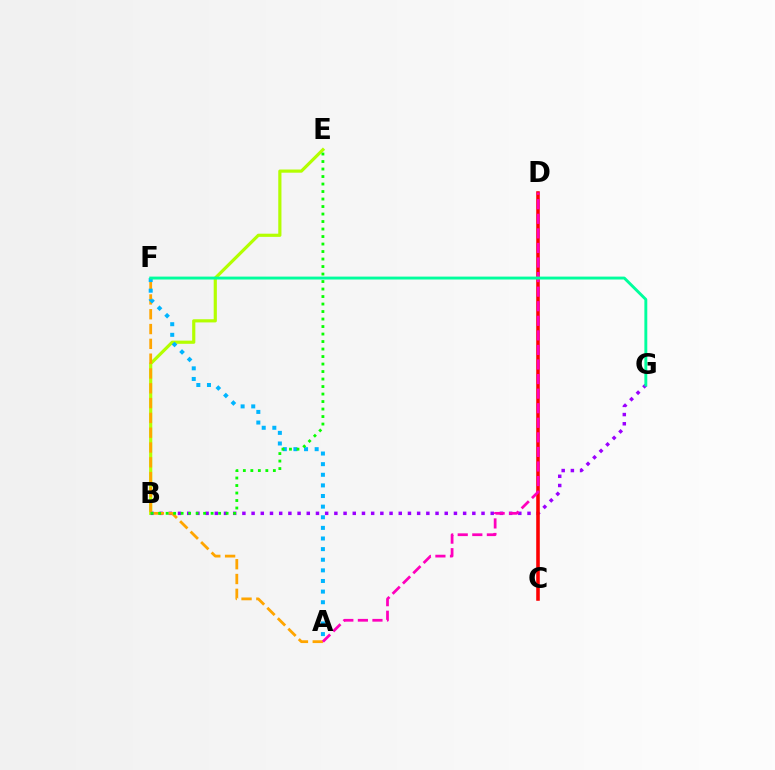{('B', 'E'): [{'color': '#b3ff00', 'line_style': 'solid', 'thickness': 2.29}, {'color': '#08ff00', 'line_style': 'dotted', 'thickness': 2.04}], ('B', 'G'): [{'color': '#9b00ff', 'line_style': 'dotted', 'thickness': 2.5}], ('A', 'F'): [{'color': '#ffa500', 'line_style': 'dashed', 'thickness': 2.01}, {'color': '#00b5ff', 'line_style': 'dotted', 'thickness': 2.89}], ('C', 'D'): [{'color': '#0010ff', 'line_style': 'solid', 'thickness': 1.52}, {'color': '#ff0000', 'line_style': 'solid', 'thickness': 2.56}], ('A', 'D'): [{'color': '#ff00bd', 'line_style': 'dashed', 'thickness': 1.98}], ('F', 'G'): [{'color': '#00ff9d', 'line_style': 'solid', 'thickness': 2.09}]}